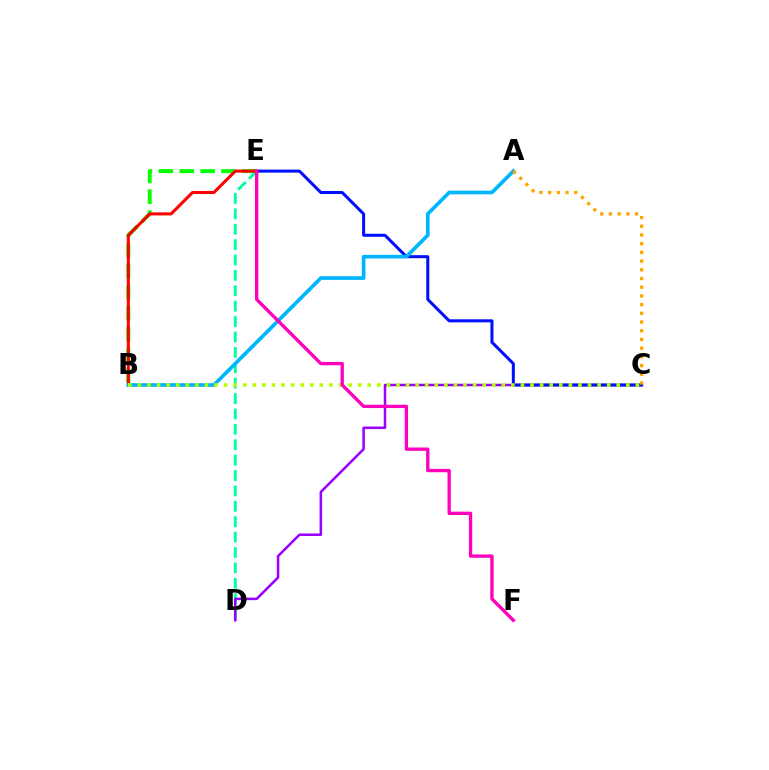{('D', 'E'): [{'color': '#00ff9d', 'line_style': 'dashed', 'thickness': 2.09}], ('C', 'D'): [{'color': '#9b00ff', 'line_style': 'solid', 'thickness': 1.82}], ('C', 'E'): [{'color': '#0010ff', 'line_style': 'solid', 'thickness': 2.18}], ('B', 'E'): [{'color': '#08ff00', 'line_style': 'dashed', 'thickness': 2.84}, {'color': '#ff0000', 'line_style': 'solid', 'thickness': 2.19}], ('A', 'B'): [{'color': '#00b5ff', 'line_style': 'solid', 'thickness': 2.64}], ('A', 'C'): [{'color': '#ffa500', 'line_style': 'dotted', 'thickness': 2.37}], ('B', 'C'): [{'color': '#b3ff00', 'line_style': 'dotted', 'thickness': 2.6}], ('E', 'F'): [{'color': '#ff00bd', 'line_style': 'solid', 'thickness': 2.4}]}